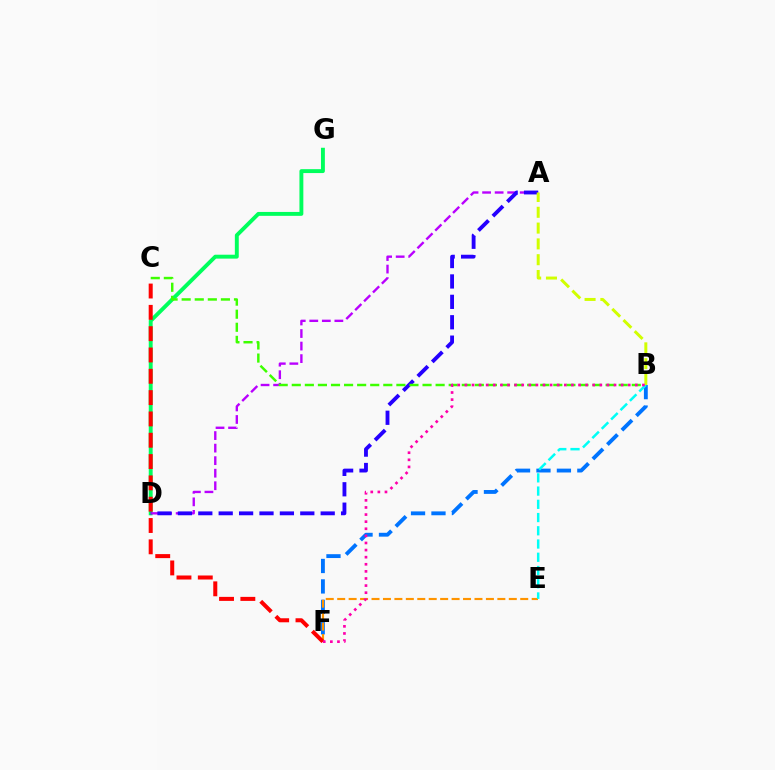{('D', 'G'): [{'color': '#00ff5c', 'line_style': 'solid', 'thickness': 2.81}], ('B', 'F'): [{'color': '#0074ff', 'line_style': 'dashed', 'thickness': 2.78}, {'color': '#ff00ac', 'line_style': 'dotted', 'thickness': 1.93}], ('A', 'D'): [{'color': '#b900ff', 'line_style': 'dashed', 'thickness': 1.7}, {'color': '#2500ff', 'line_style': 'dashed', 'thickness': 2.77}], ('E', 'F'): [{'color': '#ff9400', 'line_style': 'dashed', 'thickness': 1.55}], ('C', 'F'): [{'color': '#ff0000', 'line_style': 'dashed', 'thickness': 2.9}], ('B', 'C'): [{'color': '#3dff00', 'line_style': 'dashed', 'thickness': 1.78}], ('B', 'E'): [{'color': '#00fff6', 'line_style': 'dashed', 'thickness': 1.8}], ('A', 'B'): [{'color': '#d1ff00', 'line_style': 'dashed', 'thickness': 2.15}]}